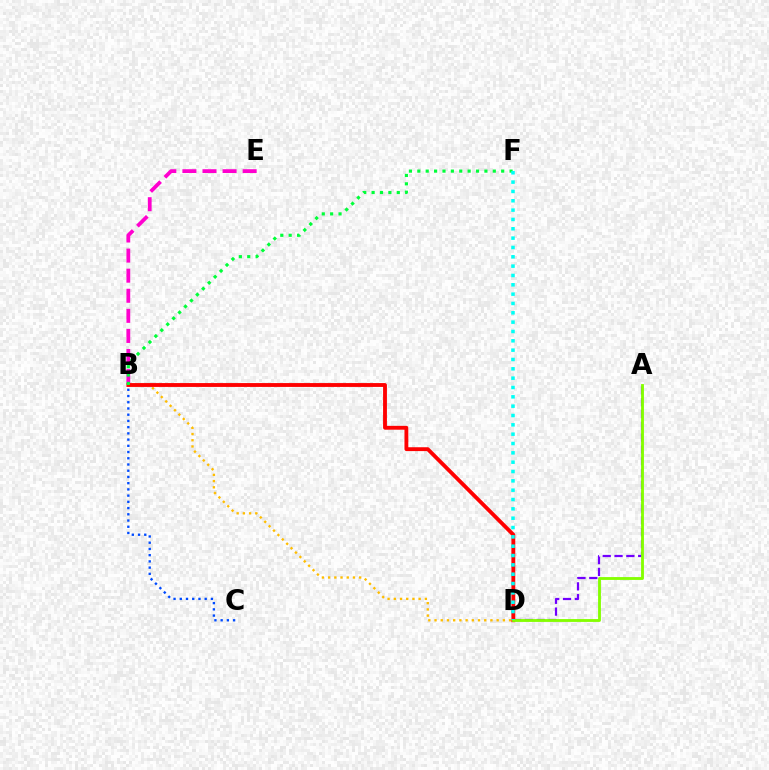{('A', 'D'): [{'color': '#7200ff', 'line_style': 'dashed', 'thickness': 1.61}, {'color': '#84ff00', 'line_style': 'solid', 'thickness': 2.05}], ('B', 'E'): [{'color': '#ff00cf', 'line_style': 'dashed', 'thickness': 2.73}], ('B', 'C'): [{'color': '#004bff', 'line_style': 'dotted', 'thickness': 1.69}], ('B', 'D'): [{'color': '#ffbd00', 'line_style': 'dotted', 'thickness': 1.69}, {'color': '#ff0000', 'line_style': 'solid', 'thickness': 2.77}], ('B', 'F'): [{'color': '#00ff39', 'line_style': 'dotted', 'thickness': 2.28}], ('D', 'F'): [{'color': '#00fff6', 'line_style': 'dotted', 'thickness': 2.54}]}